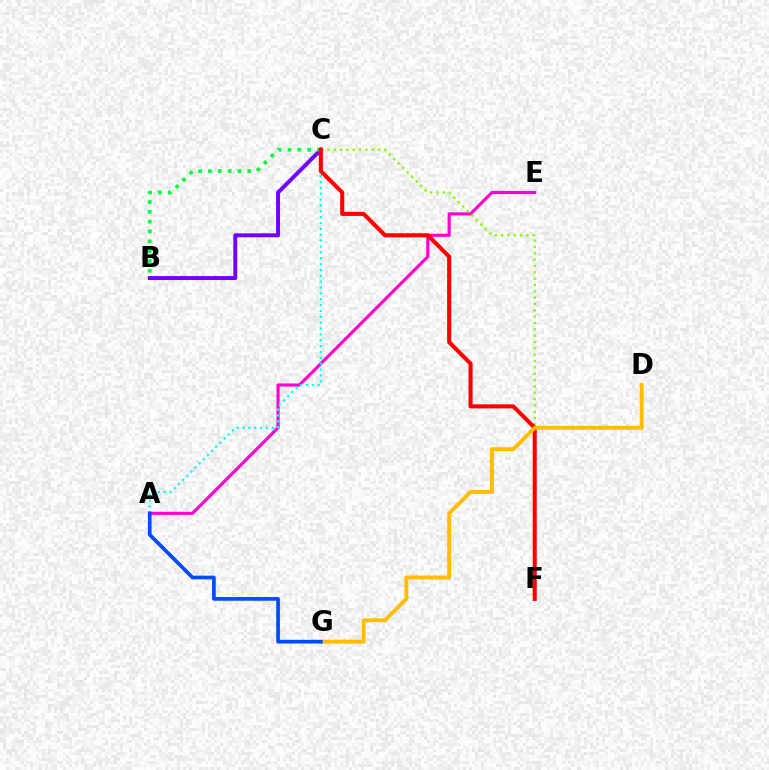{('A', 'E'): [{'color': '#ff00cf', 'line_style': 'solid', 'thickness': 2.23}], ('B', 'C'): [{'color': '#7200ff', 'line_style': 'solid', 'thickness': 2.84}, {'color': '#00ff39', 'line_style': 'dotted', 'thickness': 2.67}], ('C', 'F'): [{'color': '#84ff00', 'line_style': 'dotted', 'thickness': 1.72}, {'color': '#ff0000', 'line_style': 'solid', 'thickness': 2.93}], ('A', 'C'): [{'color': '#00fff6', 'line_style': 'dotted', 'thickness': 1.59}], ('D', 'G'): [{'color': '#ffbd00', 'line_style': 'solid', 'thickness': 2.8}], ('A', 'G'): [{'color': '#004bff', 'line_style': 'solid', 'thickness': 2.65}]}